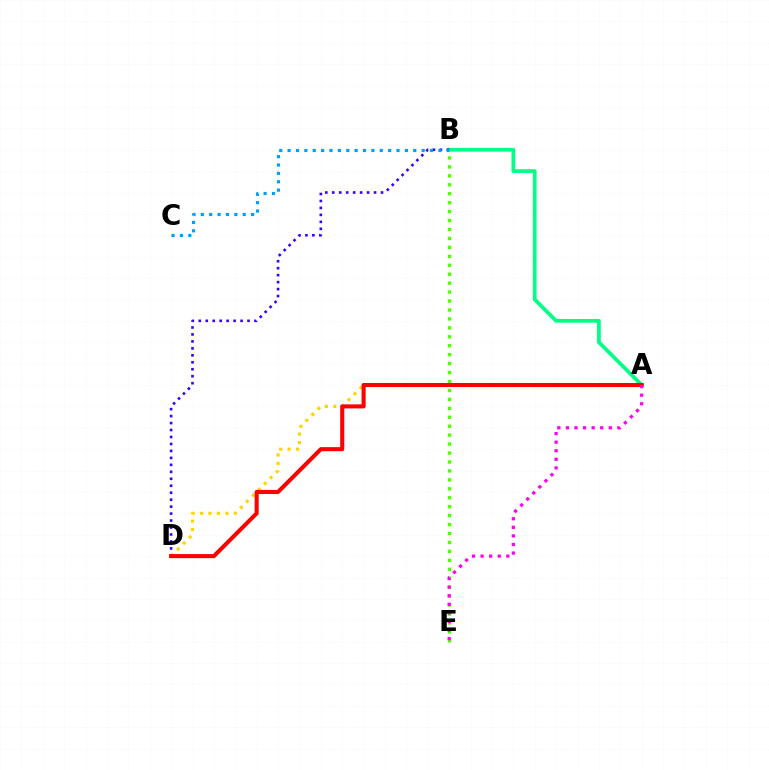{('A', 'B'): [{'color': '#00ff86', 'line_style': 'solid', 'thickness': 2.69}], ('A', 'D'): [{'color': '#ffd500', 'line_style': 'dotted', 'thickness': 2.29}, {'color': '#ff0000', 'line_style': 'solid', 'thickness': 2.93}], ('B', 'D'): [{'color': '#3700ff', 'line_style': 'dotted', 'thickness': 1.89}], ('B', 'E'): [{'color': '#4fff00', 'line_style': 'dotted', 'thickness': 2.43}], ('A', 'E'): [{'color': '#ff00ed', 'line_style': 'dotted', 'thickness': 2.33}], ('B', 'C'): [{'color': '#009eff', 'line_style': 'dotted', 'thickness': 2.28}]}